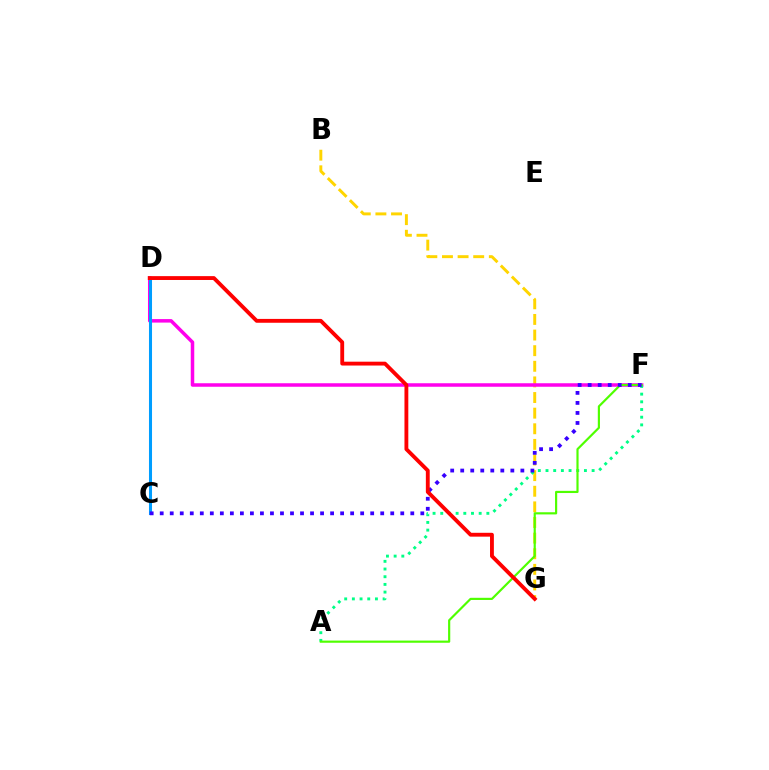{('B', 'G'): [{'color': '#ffd500', 'line_style': 'dashed', 'thickness': 2.12}], ('D', 'F'): [{'color': '#ff00ed', 'line_style': 'solid', 'thickness': 2.52}], ('A', 'F'): [{'color': '#00ff86', 'line_style': 'dotted', 'thickness': 2.09}, {'color': '#4fff00', 'line_style': 'solid', 'thickness': 1.56}], ('C', 'D'): [{'color': '#009eff', 'line_style': 'solid', 'thickness': 2.2}], ('C', 'F'): [{'color': '#3700ff', 'line_style': 'dotted', 'thickness': 2.72}], ('D', 'G'): [{'color': '#ff0000', 'line_style': 'solid', 'thickness': 2.77}]}